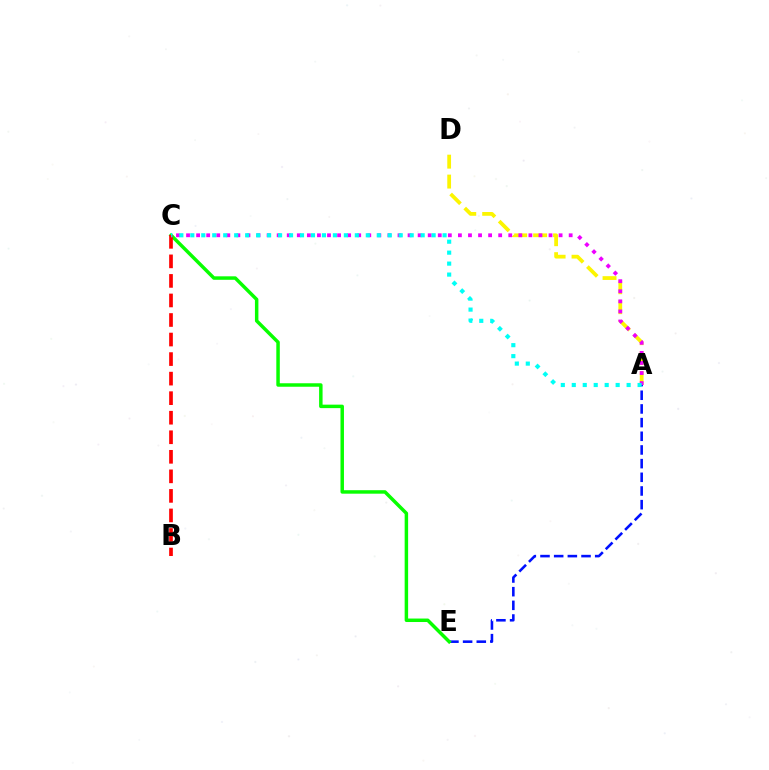{('A', 'D'): [{'color': '#fcf500', 'line_style': 'dashed', 'thickness': 2.71}], ('A', 'C'): [{'color': '#ee00ff', 'line_style': 'dotted', 'thickness': 2.74}, {'color': '#00fff6', 'line_style': 'dotted', 'thickness': 2.98}], ('A', 'E'): [{'color': '#0010ff', 'line_style': 'dashed', 'thickness': 1.86}], ('C', 'E'): [{'color': '#08ff00', 'line_style': 'solid', 'thickness': 2.5}], ('B', 'C'): [{'color': '#ff0000', 'line_style': 'dashed', 'thickness': 2.66}]}